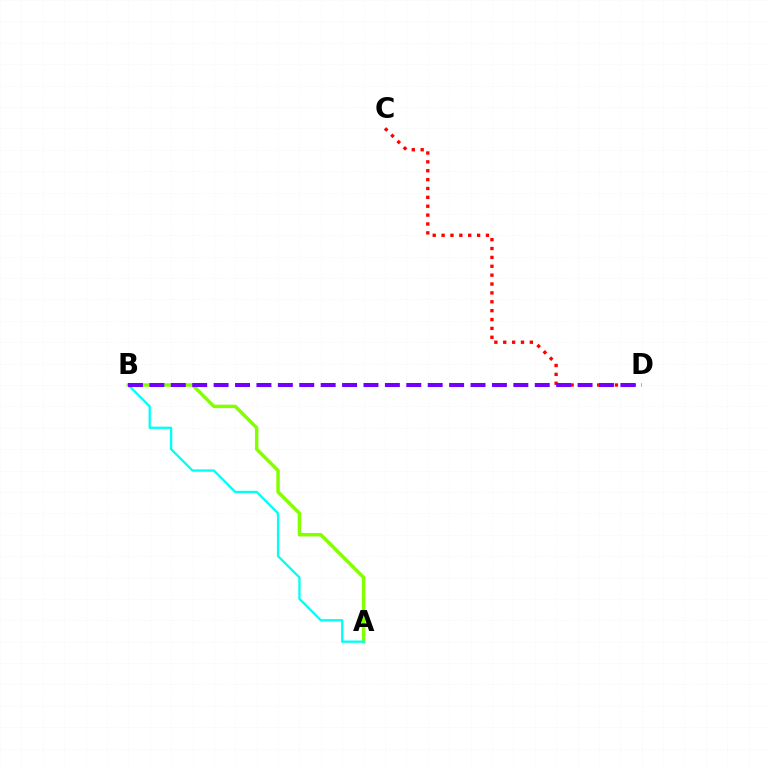{('A', 'B'): [{'color': '#84ff00', 'line_style': 'solid', 'thickness': 2.5}, {'color': '#00fff6', 'line_style': 'solid', 'thickness': 1.67}], ('C', 'D'): [{'color': '#ff0000', 'line_style': 'dotted', 'thickness': 2.41}], ('B', 'D'): [{'color': '#7200ff', 'line_style': 'dashed', 'thickness': 2.91}]}